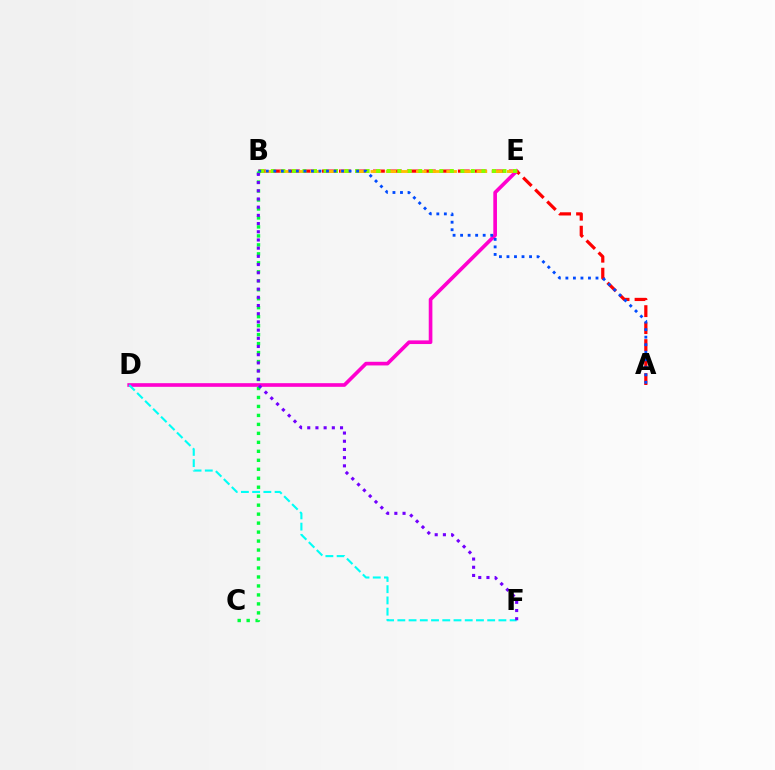{('D', 'E'): [{'color': '#ff00cf', 'line_style': 'solid', 'thickness': 2.63}], ('A', 'B'): [{'color': '#ff0000', 'line_style': 'dashed', 'thickness': 2.31}, {'color': '#004bff', 'line_style': 'dotted', 'thickness': 2.05}], ('B', 'E'): [{'color': '#ffbd00', 'line_style': 'dashed', 'thickness': 2.06}, {'color': '#84ff00', 'line_style': 'dotted', 'thickness': 2.86}], ('D', 'F'): [{'color': '#00fff6', 'line_style': 'dashed', 'thickness': 1.53}], ('B', 'C'): [{'color': '#00ff39', 'line_style': 'dotted', 'thickness': 2.44}], ('B', 'F'): [{'color': '#7200ff', 'line_style': 'dotted', 'thickness': 2.23}]}